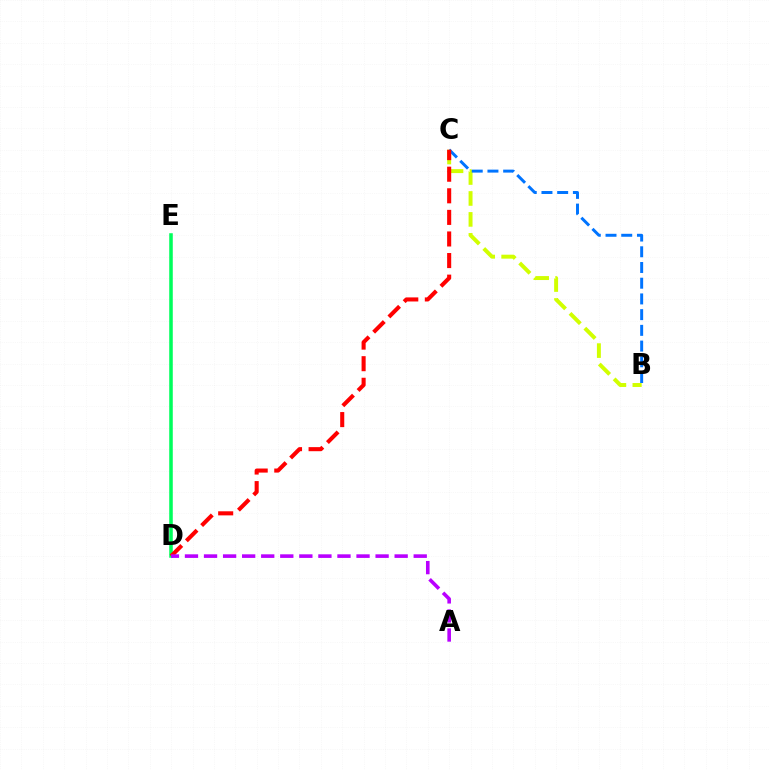{('B', 'C'): [{'color': '#d1ff00', 'line_style': 'dashed', 'thickness': 2.84}, {'color': '#0074ff', 'line_style': 'dashed', 'thickness': 2.14}], ('D', 'E'): [{'color': '#00ff5c', 'line_style': 'solid', 'thickness': 2.55}], ('C', 'D'): [{'color': '#ff0000', 'line_style': 'dashed', 'thickness': 2.93}], ('A', 'D'): [{'color': '#b900ff', 'line_style': 'dashed', 'thickness': 2.59}]}